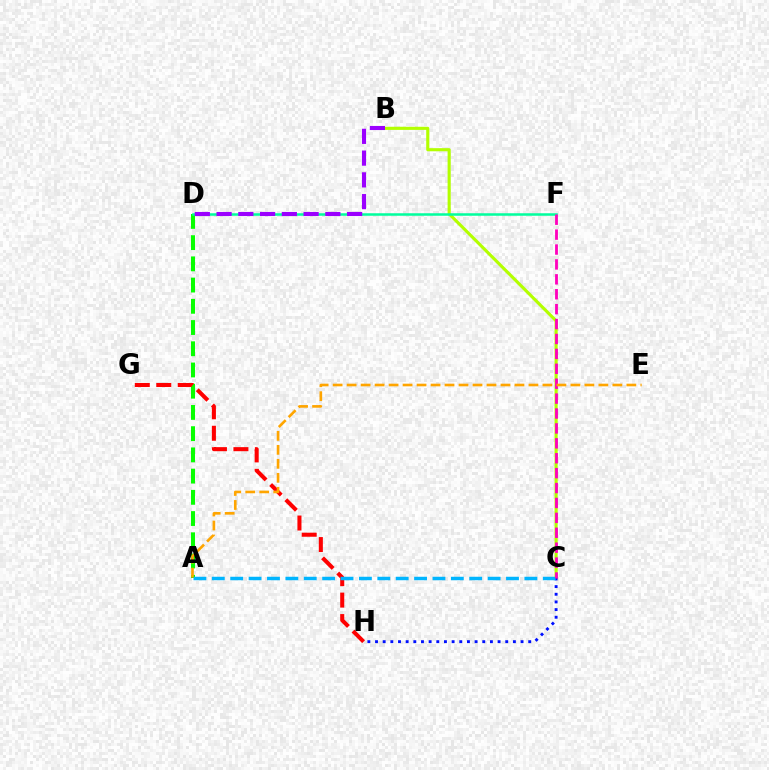{('B', 'C'): [{'color': '#b3ff00', 'line_style': 'solid', 'thickness': 2.25}], ('A', 'D'): [{'color': '#08ff00', 'line_style': 'dashed', 'thickness': 2.88}], ('G', 'H'): [{'color': '#ff0000', 'line_style': 'dashed', 'thickness': 2.92}], ('D', 'F'): [{'color': '#00ff9d', 'line_style': 'solid', 'thickness': 1.81}], ('C', 'H'): [{'color': '#0010ff', 'line_style': 'dotted', 'thickness': 2.08}], ('A', 'C'): [{'color': '#00b5ff', 'line_style': 'dashed', 'thickness': 2.5}], ('B', 'D'): [{'color': '#9b00ff', 'line_style': 'dashed', 'thickness': 2.96}], ('C', 'F'): [{'color': '#ff00bd', 'line_style': 'dashed', 'thickness': 2.03}], ('A', 'E'): [{'color': '#ffa500', 'line_style': 'dashed', 'thickness': 1.9}]}